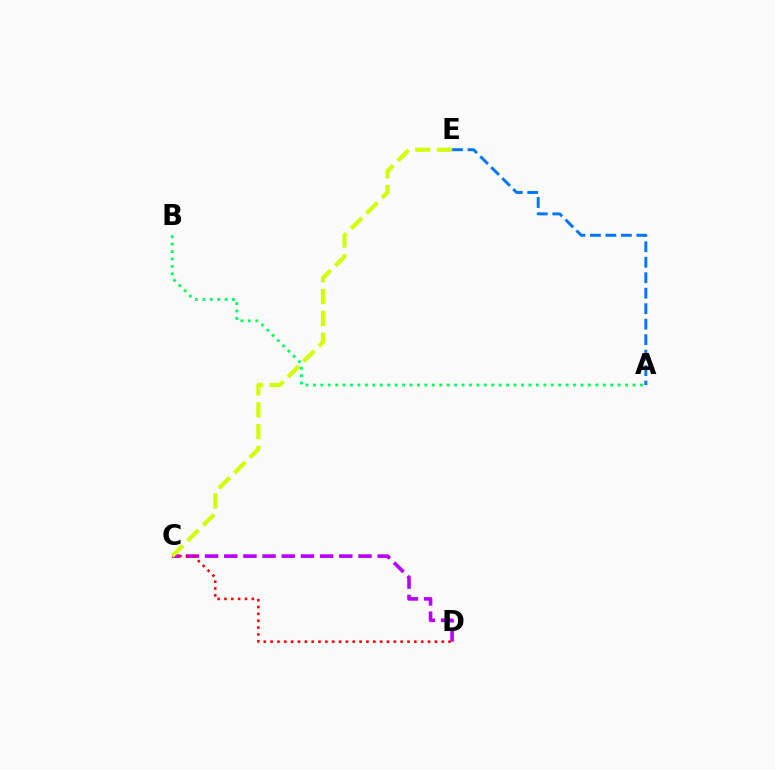{('C', 'D'): [{'color': '#b900ff', 'line_style': 'dashed', 'thickness': 2.6}, {'color': '#ff0000', 'line_style': 'dotted', 'thickness': 1.86}], ('A', 'B'): [{'color': '#00ff5c', 'line_style': 'dotted', 'thickness': 2.02}], ('A', 'E'): [{'color': '#0074ff', 'line_style': 'dashed', 'thickness': 2.1}], ('C', 'E'): [{'color': '#d1ff00', 'line_style': 'dashed', 'thickness': 2.96}]}